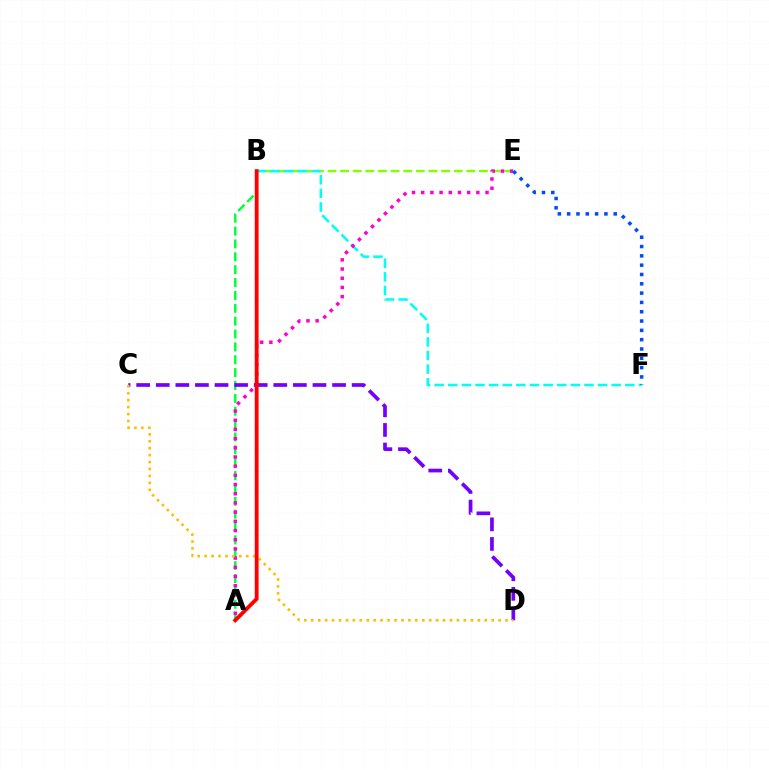{('B', 'E'): [{'color': '#84ff00', 'line_style': 'dashed', 'thickness': 1.71}], ('A', 'B'): [{'color': '#00ff39', 'line_style': 'dashed', 'thickness': 1.75}, {'color': '#ff0000', 'line_style': 'solid', 'thickness': 2.76}], ('C', 'D'): [{'color': '#7200ff', 'line_style': 'dashed', 'thickness': 2.66}, {'color': '#ffbd00', 'line_style': 'dotted', 'thickness': 1.89}], ('B', 'F'): [{'color': '#00fff6', 'line_style': 'dashed', 'thickness': 1.85}], ('A', 'E'): [{'color': '#ff00cf', 'line_style': 'dotted', 'thickness': 2.5}], ('E', 'F'): [{'color': '#004bff', 'line_style': 'dotted', 'thickness': 2.53}]}